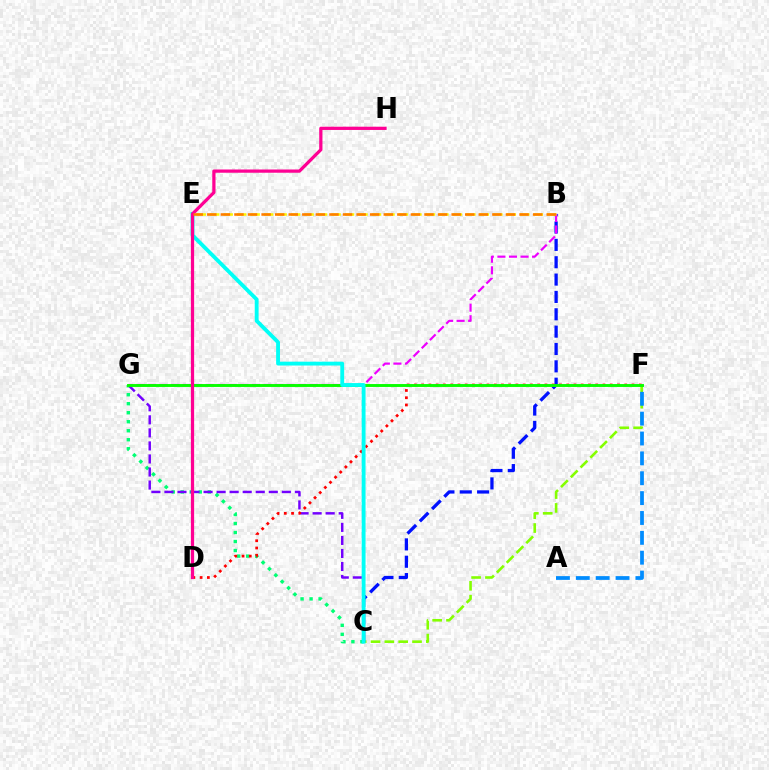{('C', 'F'): [{'color': '#84ff00', 'line_style': 'dashed', 'thickness': 1.88}], ('C', 'G'): [{'color': '#00ff74', 'line_style': 'dotted', 'thickness': 2.45}, {'color': '#7200ff', 'line_style': 'dashed', 'thickness': 1.77}], ('B', 'C'): [{'color': '#0010ff', 'line_style': 'dashed', 'thickness': 2.36}], ('A', 'F'): [{'color': '#008cff', 'line_style': 'dashed', 'thickness': 2.7}], ('B', 'G'): [{'color': '#ee00ff', 'line_style': 'dashed', 'thickness': 1.57}], ('D', 'F'): [{'color': '#ff0000', 'line_style': 'dotted', 'thickness': 1.97}], ('F', 'G'): [{'color': '#08ff00', 'line_style': 'solid', 'thickness': 2.09}], ('C', 'E'): [{'color': '#00fff6', 'line_style': 'solid', 'thickness': 2.77}], ('B', 'E'): [{'color': '#fcf500', 'line_style': 'dashed', 'thickness': 1.83}, {'color': '#ff7c00', 'line_style': 'dashed', 'thickness': 1.84}], ('D', 'H'): [{'color': '#ff0094', 'line_style': 'solid', 'thickness': 2.33}]}